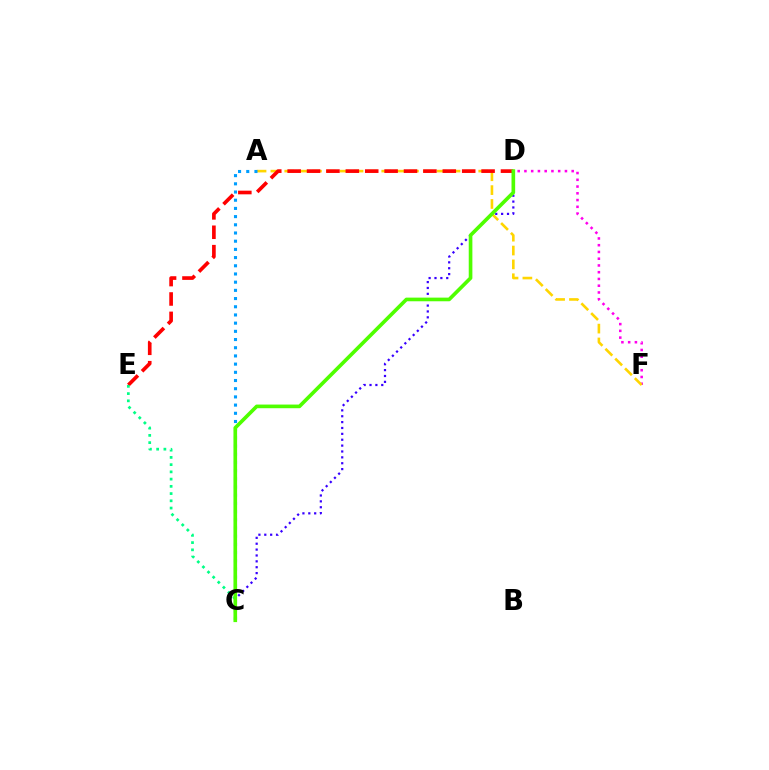{('C', 'D'): [{'color': '#3700ff', 'line_style': 'dotted', 'thickness': 1.6}, {'color': '#4fff00', 'line_style': 'solid', 'thickness': 2.63}], ('D', 'F'): [{'color': '#ff00ed', 'line_style': 'dotted', 'thickness': 1.83}], ('A', 'F'): [{'color': '#ffd500', 'line_style': 'dashed', 'thickness': 1.88}], ('D', 'E'): [{'color': '#ff0000', 'line_style': 'dashed', 'thickness': 2.63}], ('A', 'C'): [{'color': '#009eff', 'line_style': 'dotted', 'thickness': 2.23}], ('C', 'E'): [{'color': '#00ff86', 'line_style': 'dotted', 'thickness': 1.97}]}